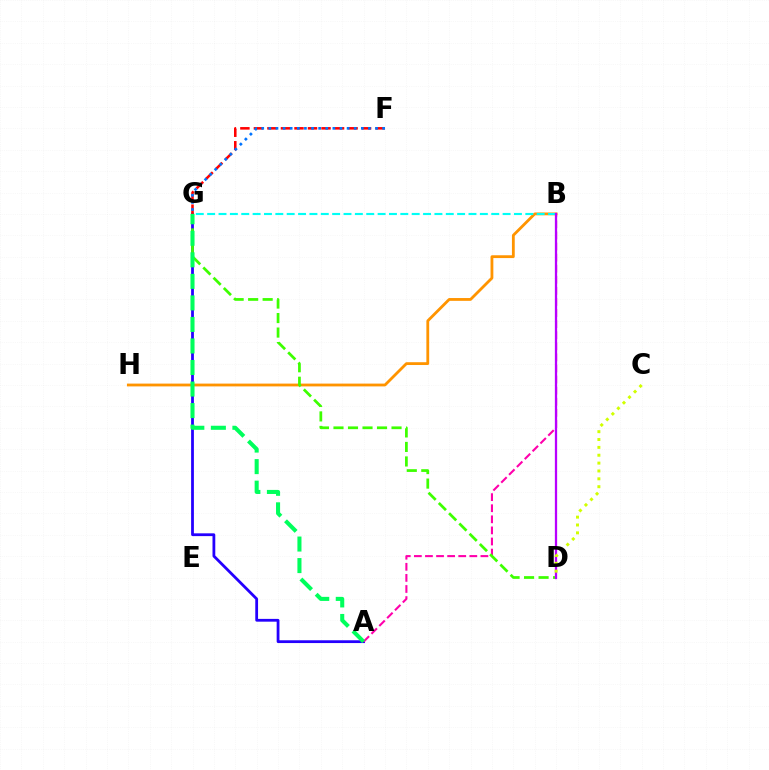{('A', 'G'): [{'color': '#2500ff', 'line_style': 'solid', 'thickness': 2.01}, {'color': '#00ff5c', 'line_style': 'dashed', 'thickness': 2.93}], ('A', 'B'): [{'color': '#ff00ac', 'line_style': 'dashed', 'thickness': 1.51}], ('B', 'H'): [{'color': '#ff9400', 'line_style': 'solid', 'thickness': 2.02}], ('D', 'G'): [{'color': '#3dff00', 'line_style': 'dashed', 'thickness': 1.97}], ('B', 'G'): [{'color': '#00fff6', 'line_style': 'dashed', 'thickness': 1.54}], ('B', 'D'): [{'color': '#b900ff', 'line_style': 'solid', 'thickness': 1.64}], ('F', 'G'): [{'color': '#ff0000', 'line_style': 'dashed', 'thickness': 1.84}, {'color': '#0074ff', 'line_style': 'dotted', 'thickness': 1.93}], ('C', 'D'): [{'color': '#d1ff00', 'line_style': 'dotted', 'thickness': 2.14}]}